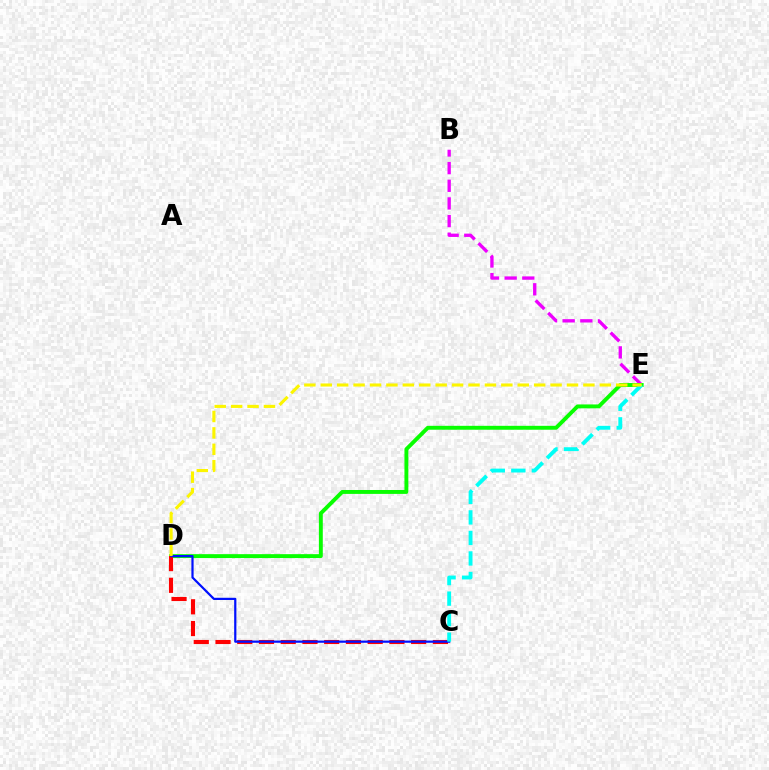{('B', 'E'): [{'color': '#ee00ff', 'line_style': 'dashed', 'thickness': 2.4}], ('D', 'E'): [{'color': '#08ff00', 'line_style': 'solid', 'thickness': 2.81}, {'color': '#fcf500', 'line_style': 'dashed', 'thickness': 2.23}], ('C', 'D'): [{'color': '#ff0000', 'line_style': 'dashed', 'thickness': 2.95}, {'color': '#0010ff', 'line_style': 'solid', 'thickness': 1.59}], ('C', 'E'): [{'color': '#00fff6', 'line_style': 'dashed', 'thickness': 2.79}]}